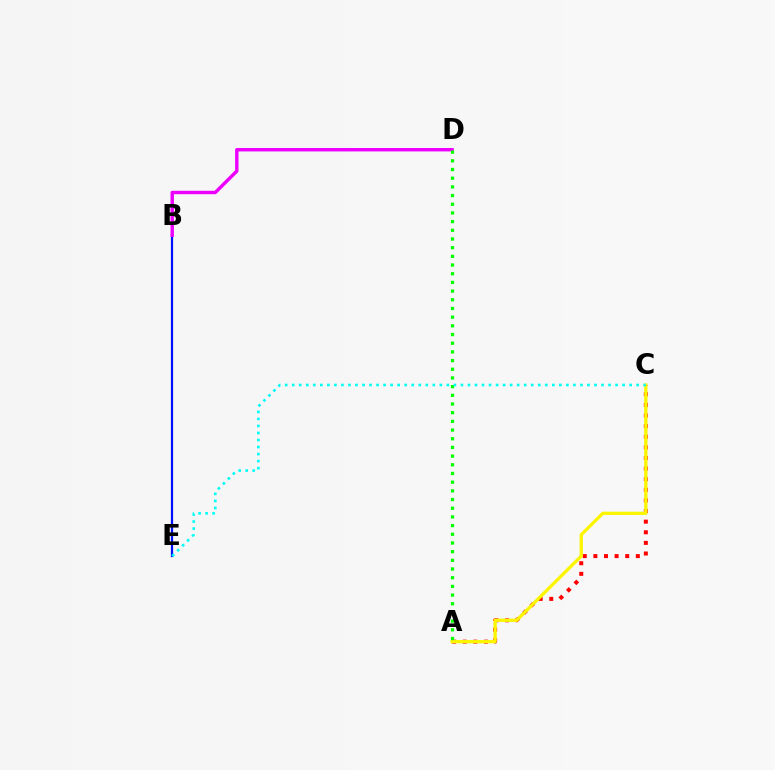{('B', 'E'): [{'color': '#0010ff', 'line_style': 'solid', 'thickness': 1.6}], ('B', 'D'): [{'color': '#ee00ff', 'line_style': 'solid', 'thickness': 2.46}], ('A', 'C'): [{'color': '#ff0000', 'line_style': 'dotted', 'thickness': 2.88}, {'color': '#fcf500', 'line_style': 'solid', 'thickness': 2.36}], ('A', 'D'): [{'color': '#08ff00', 'line_style': 'dotted', 'thickness': 2.36}], ('C', 'E'): [{'color': '#00fff6', 'line_style': 'dotted', 'thickness': 1.91}]}